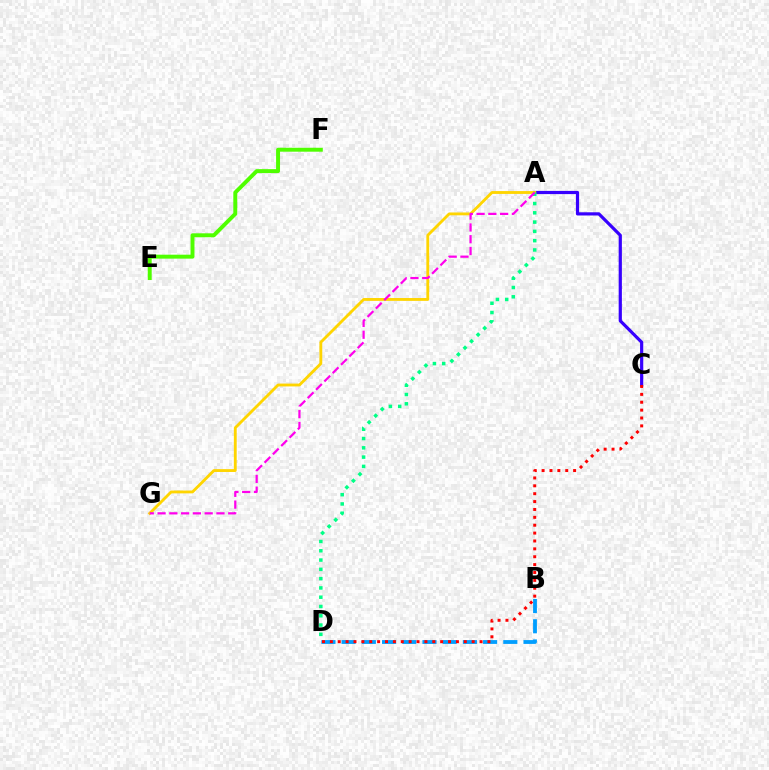{('A', 'C'): [{'color': '#3700ff', 'line_style': 'solid', 'thickness': 2.31}], ('B', 'D'): [{'color': '#009eff', 'line_style': 'dashed', 'thickness': 2.75}], ('C', 'D'): [{'color': '#ff0000', 'line_style': 'dotted', 'thickness': 2.14}], ('A', 'G'): [{'color': '#ffd500', 'line_style': 'solid', 'thickness': 2.05}, {'color': '#ff00ed', 'line_style': 'dashed', 'thickness': 1.6}], ('E', 'F'): [{'color': '#4fff00', 'line_style': 'solid', 'thickness': 2.84}], ('A', 'D'): [{'color': '#00ff86', 'line_style': 'dotted', 'thickness': 2.52}]}